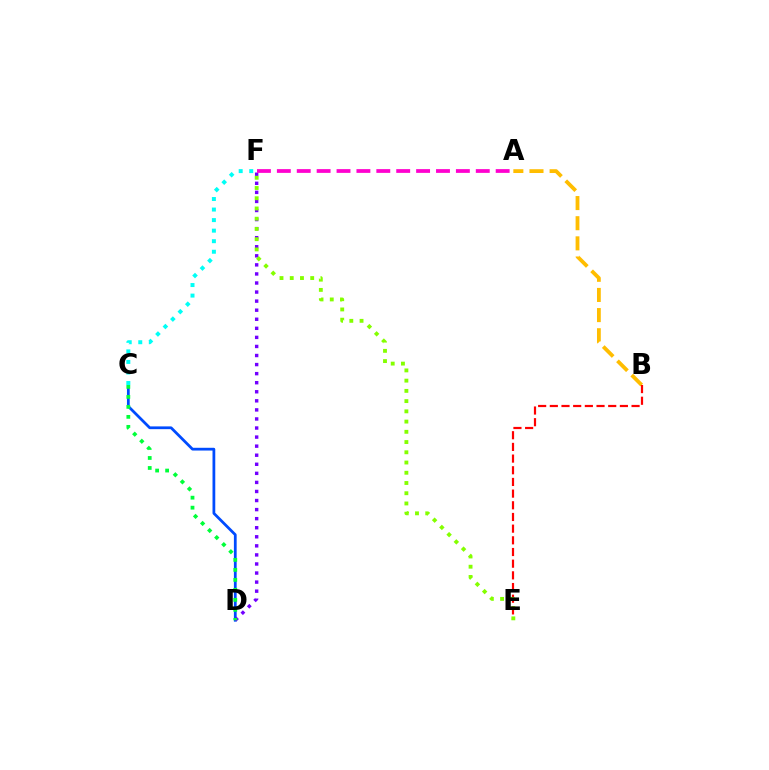{('C', 'D'): [{'color': '#004bff', 'line_style': 'solid', 'thickness': 1.99}, {'color': '#00ff39', 'line_style': 'dotted', 'thickness': 2.72}], ('A', 'B'): [{'color': '#ffbd00', 'line_style': 'dashed', 'thickness': 2.74}], ('D', 'F'): [{'color': '#7200ff', 'line_style': 'dotted', 'thickness': 2.46}], ('A', 'F'): [{'color': '#ff00cf', 'line_style': 'dashed', 'thickness': 2.7}], ('C', 'F'): [{'color': '#00fff6', 'line_style': 'dotted', 'thickness': 2.86}], ('B', 'E'): [{'color': '#ff0000', 'line_style': 'dashed', 'thickness': 1.59}], ('E', 'F'): [{'color': '#84ff00', 'line_style': 'dotted', 'thickness': 2.78}]}